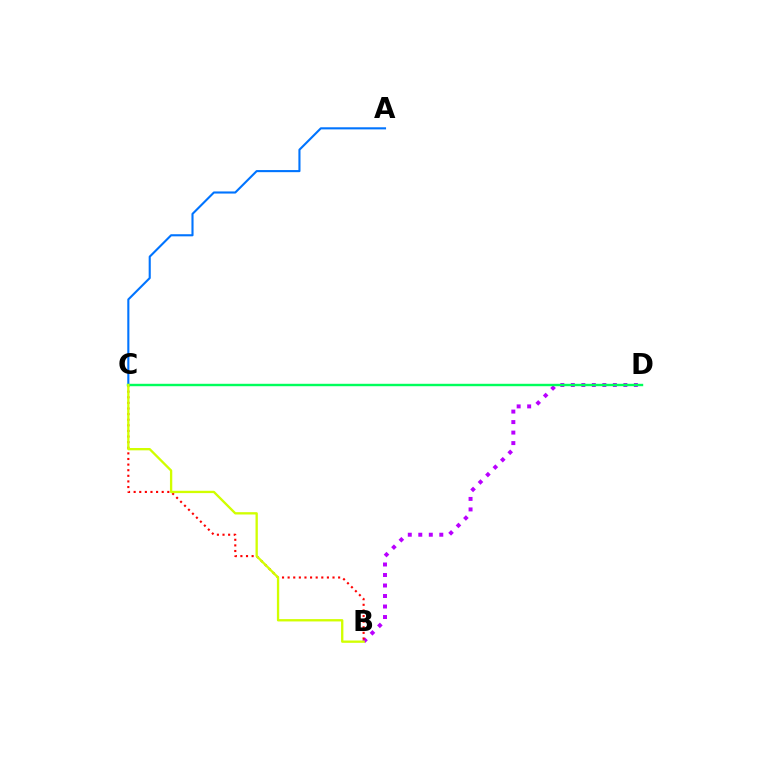{('B', 'D'): [{'color': '#b900ff', 'line_style': 'dotted', 'thickness': 2.85}], ('A', 'C'): [{'color': '#0074ff', 'line_style': 'solid', 'thickness': 1.52}], ('B', 'C'): [{'color': '#ff0000', 'line_style': 'dotted', 'thickness': 1.52}, {'color': '#d1ff00', 'line_style': 'solid', 'thickness': 1.67}], ('C', 'D'): [{'color': '#00ff5c', 'line_style': 'solid', 'thickness': 1.74}]}